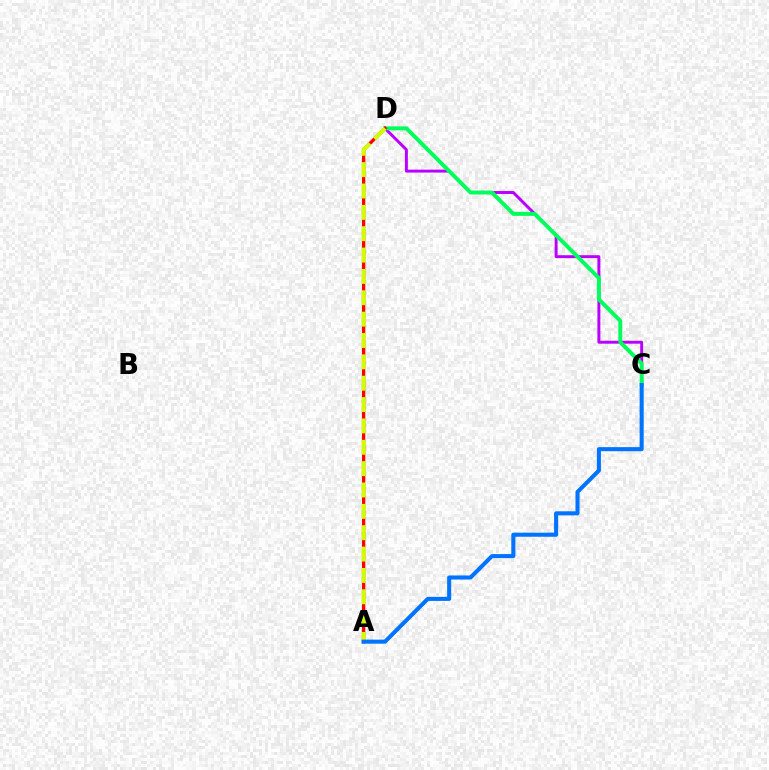{('C', 'D'): [{'color': '#b900ff', 'line_style': 'solid', 'thickness': 2.12}, {'color': '#00ff5c', 'line_style': 'solid', 'thickness': 2.85}], ('A', 'D'): [{'color': '#ff0000', 'line_style': 'solid', 'thickness': 2.39}, {'color': '#d1ff00', 'line_style': 'dashed', 'thickness': 2.9}], ('A', 'C'): [{'color': '#0074ff', 'line_style': 'solid', 'thickness': 2.93}]}